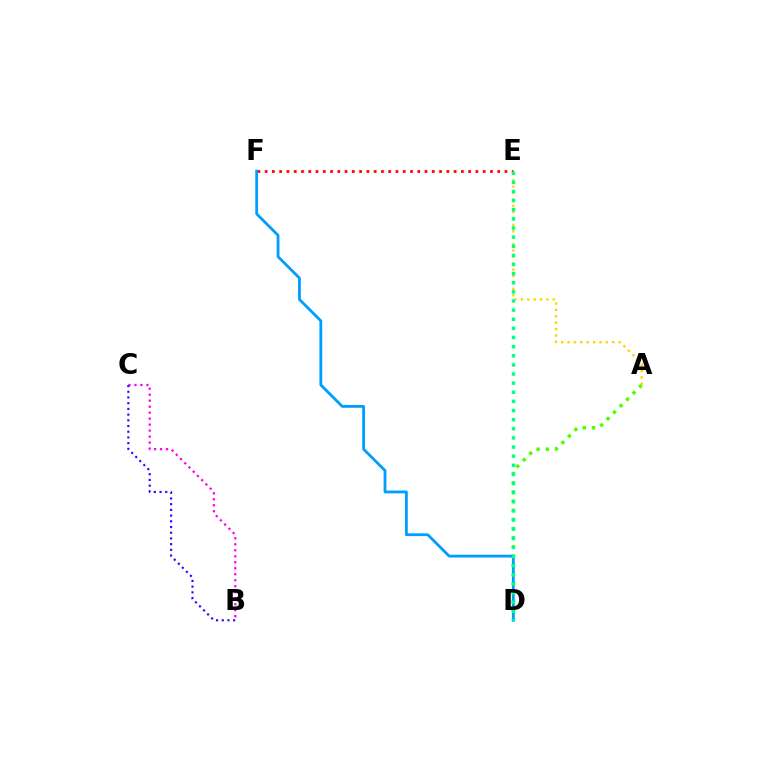{('A', 'D'): [{'color': '#4fff00', 'line_style': 'dotted', 'thickness': 2.49}], ('A', 'E'): [{'color': '#ffd500', 'line_style': 'dotted', 'thickness': 1.74}], ('B', 'C'): [{'color': '#ff00ed', 'line_style': 'dotted', 'thickness': 1.63}, {'color': '#3700ff', 'line_style': 'dotted', 'thickness': 1.55}], ('E', 'F'): [{'color': '#ff0000', 'line_style': 'dotted', 'thickness': 1.97}], ('D', 'F'): [{'color': '#009eff', 'line_style': 'solid', 'thickness': 2.02}], ('D', 'E'): [{'color': '#00ff86', 'line_style': 'dotted', 'thickness': 2.48}]}